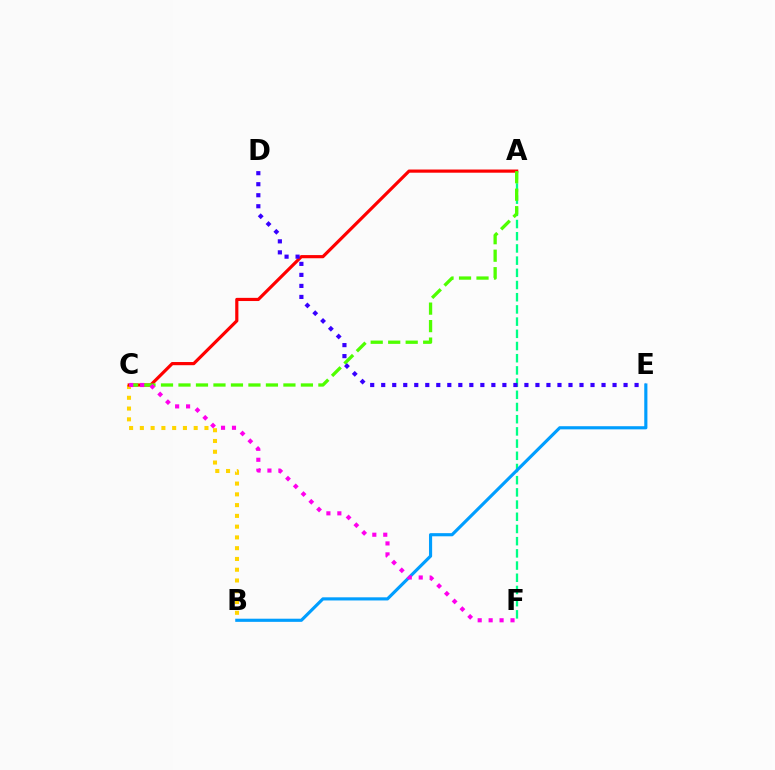{('A', 'F'): [{'color': '#00ff86', 'line_style': 'dashed', 'thickness': 1.66}], ('B', 'C'): [{'color': '#ffd500', 'line_style': 'dotted', 'thickness': 2.93}], ('A', 'C'): [{'color': '#ff0000', 'line_style': 'solid', 'thickness': 2.28}, {'color': '#4fff00', 'line_style': 'dashed', 'thickness': 2.38}], ('D', 'E'): [{'color': '#3700ff', 'line_style': 'dotted', 'thickness': 2.99}], ('B', 'E'): [{'color': '#009eff', 'line_style': 'solid', 'thickness': 2.26}], ('C', 'F'): [{'color': '#ff00ed', 'line_style': 'dotted', 'thickness': 2.97}]}